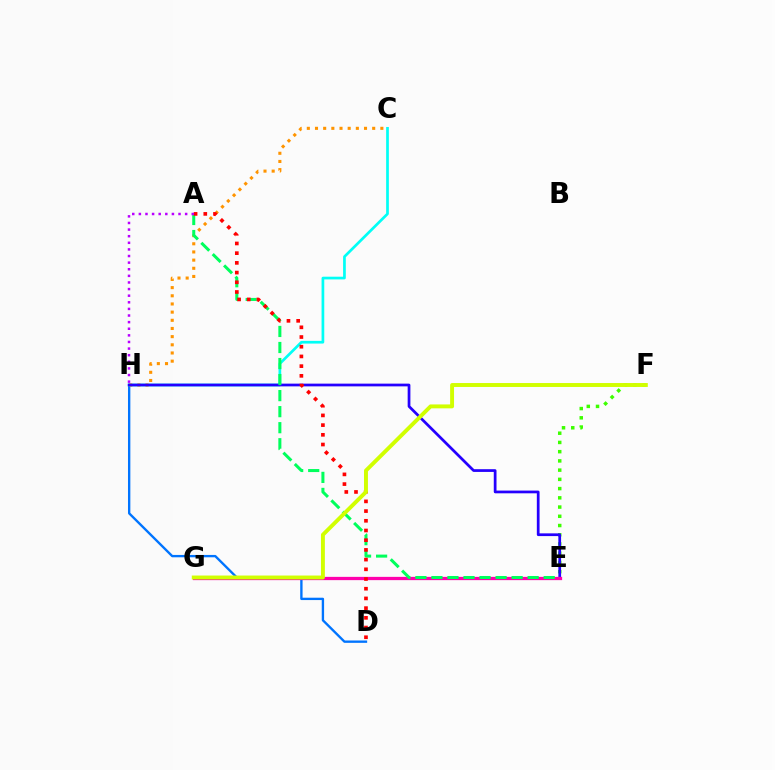{('D', 'H'): [{'color': '#0074ff', 'line_style': 'solid', 'thickness': 1.7}], ('E', 'F'): [{'color': '#3dff00', 'line_style': 'dotted', 'thickness': 2.51}], ('C', 'H'): [{'color': '#00fff6', 'line_style': 'solid', 'thickness': 1.95}, {'color': '#ff9400', 'line_style': 'dotted', 'thickness': 2.22}], ('E', 'H'): [{'color': '#2500ff', 'line_style': 'solid', 'thickness': 1.97}], ('E', 'G'): [{'color': '#ff00ac', 'line_style': 'solid', 'thickness': 2.35}], ('A', 'E'): [{'color': '#00ff5c', 'line_style': 'dashed', 'thickness': 2.18}], ('A', 'D'): [{'color': '#ff0000', 'line_style': 'dotted', 'thickness': 2.64}], ('A', 'H'): [{'color': '#b900ff', 'line_style': 'dotted', 'thickness': 1.8}], ('F', 'G'): [{'color': '#d1ff00', 'line_style': 'solid', 'thickness': 2.82}]}